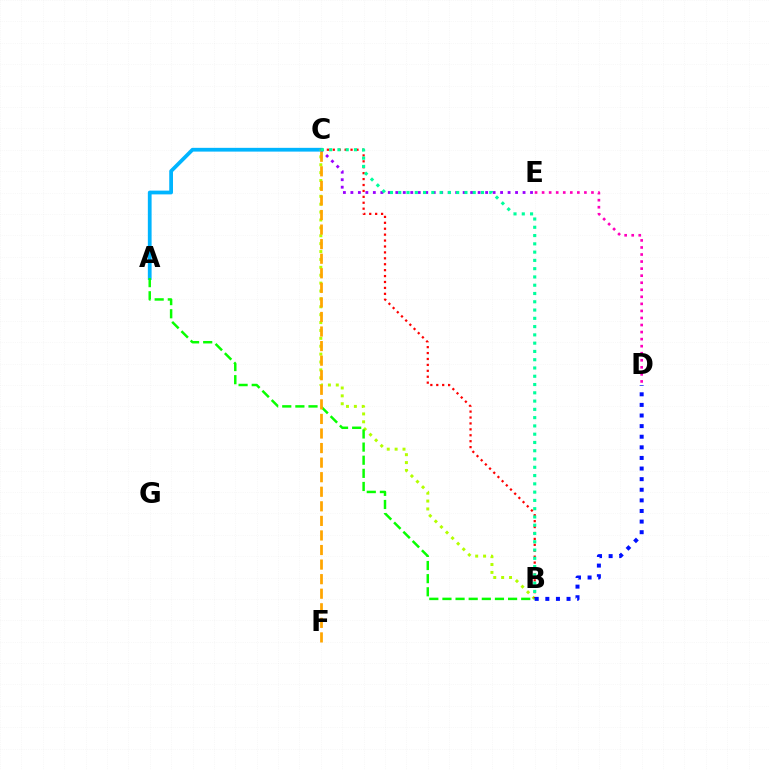{('C', 'E'): [{'color': '#9b00ff', 'line_style': 'dotted', 'thickness': 2.03}], ('A', 'C'): [{'color': '#00b5ff', 'line_style': 'solid', 'thickness': 2.71}], ('B', 'C'): [{'color': '#b3ff00', 'line_style': 'dotted', 'thickness': 2.14}, {'color': '#ff0000', 'line_style': 'dotted', 'thickness': 1.61}, {'color': '#00ff9d', 'line_style': 'dotted', 'thickness': 2.25}], ('A', 'B'): [{'color': '#08ff00', 'line_style': 'dashed', 'thickness': 1.78}], ('C', 'F'): [{'color': '#ffa500', 'line_style': 'dashed', 'thickness': 1.98}], ('B', 'D'): [{'color': '#0010ff', 'line_style': 'dotted', 'thickness': 2.88}], ('D', 'E'): [{'color': '#ff00bd', 'line_style': 'dotted', 'thickness': 1.92}]}